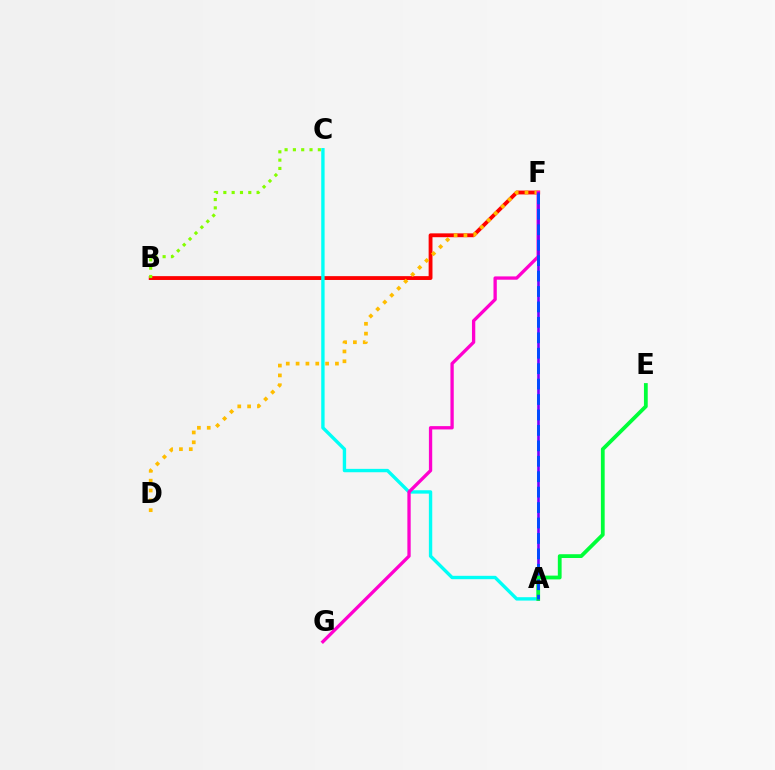{('B', 'F'): [{'color': '#ff0000', 'line_style': 'solid', 'thickness': 2.76}], ('D', 'F'): [{'color': '#ffbd00', 'line_style': 'dotted', 'thickness': 2.67}], ('A', 'C'): [{'color': '#00fff6', 'line_style': 'solid', 'thickness': 2.43}], ('F', 'G'): [{'color': '#ff00cf', 'line_style': 'solid', 'thickness': 2.38}], ('A', 'F'): [{'color': '#7200ff', 'line_style': 'solid', 'thickness': 1.9}, {'color': '#004bff', 'line_style': 'dashed', 'thickness': 2.1}], ('A', 'E'): [{'color': '#00ff39', 'line_style': 'solid', 'thickness': 2.73}], ('B', 'C'): [{'color': '#84ff00', 'line_style': 'dotted', 'thickness': 2.26}]}